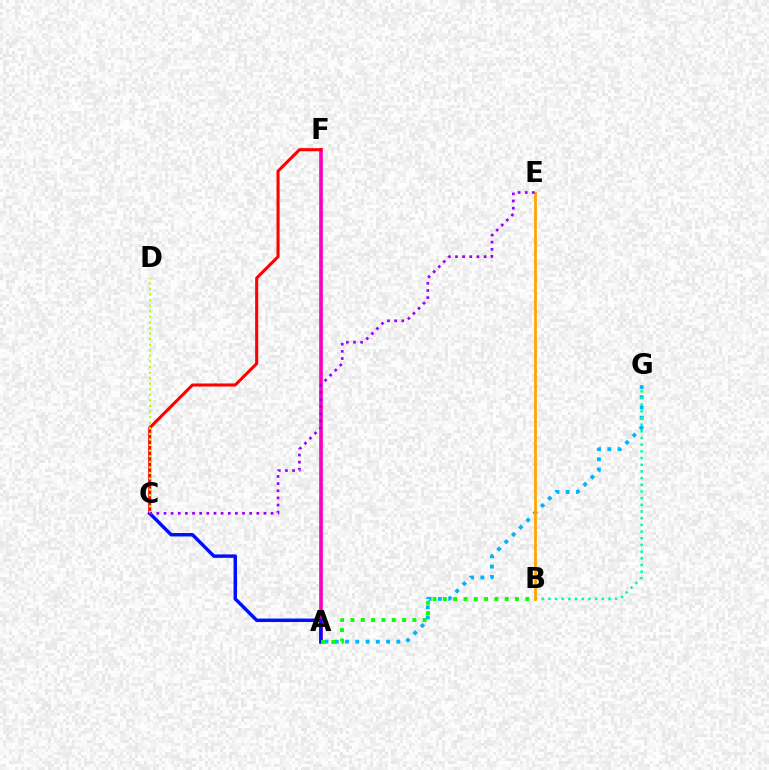{('A', 'F'): [{'color': '#ff00bd', 'line_style': 'solid', 'thickness': 2.63}], ('A', 'G'): [{'color': '#00b5ff', 'line_style': 'dotted', 'thickness': 2.79}], ('C', 'F'): [{'color': '#ff0000', 'line_style': 'solid', 'thickness': 2.2}], ('A', 'C'): [{'color': '#0010ff', 'line_style': 'solid', 'thickness': 2.48}], ('B', 'G'): [{'color': '#00ff9d', 'line_style': 'dotted', 'thickness': 1.82}], ('B', 'E'): [{'color': '#ffa500', 'line_style': 'solid', 'thickness': 1.99}], ('A', 'B'): [{'color': '#08ff00', 'line_style': 'dotted', 'thickness': 2.8}], ('C', 'D'): [{'color': '#b3ff00', 'line_style': 'dotted', 'thickness': 1.52}], ('C', 'E'): [{'color': '#9b00ff', 'line_style': 'dotted', 'thickness': 1.94}]}